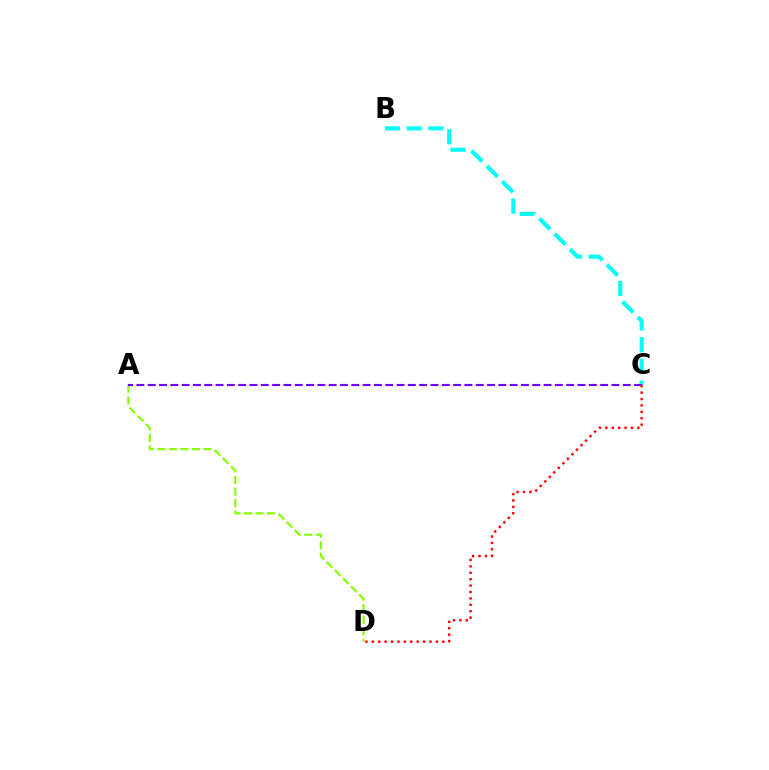{('A', 'D'): [{'color': '#84ff00', 'line_style': 'dashed', 'thickness': 1.57}], ('B', 'C'): [{'color': '#00fff6', 'line_style': 'dashed', 'thickness': 2.95}], ('A', 'C'): [{'color': '#7200ff', 'line_style': 'dashed', 'thickness': 1.54}], ('C', 'D'): [{'color': '#ff0000', 'line_style': 'dotted', 'thickness': 1.74}]}